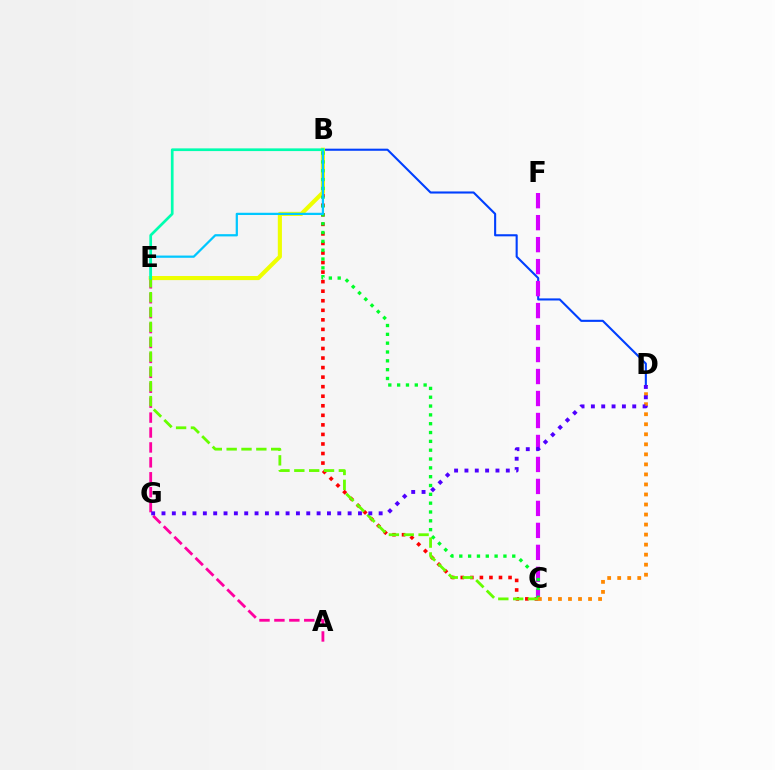{('B', 'C'): [{'color': '#ff0000', 'line_style': 'dotted', 'thickness': 2.59}, {'color': '#00ff27', 'line_style': 'dotted', 'thickness': 2.4}], ('B', 'D'): [{'color': '#003fff', 'line_style': 'solid', 'thickness': 1.51}], ('C', 'F'): [{'color': '#d600ff', 'line_style': 'dashed', 'thickness': 2.99}], ('A', 'E'): [{'color': '#ff00a0', 'line_style': 'dashed', 'thickness': 2.03}], ('B', 'E'): [{'color': '#eeff00', 'line_style': 'solid', 'thickness': 2.96}, {'color': '#00c7ff', 'line_style': 'solid', 'thickness': 1.61}, {'color': '#00ffaf', 'line_style': 'solid', 'thickness': 1.95}], ('C', 'D'): [{'color': '#ff8800', 'line_style': 'dotted', 'thickness': 2.73}], ('C', 'E'): [{'color': '#66ff00', 'line_style': 'dashed', 'thickness': 2.02}], ('D', 'G'): [{'color': '#4f00ff', 'line_style': 'dotted', 'thickness': 2.81}]}